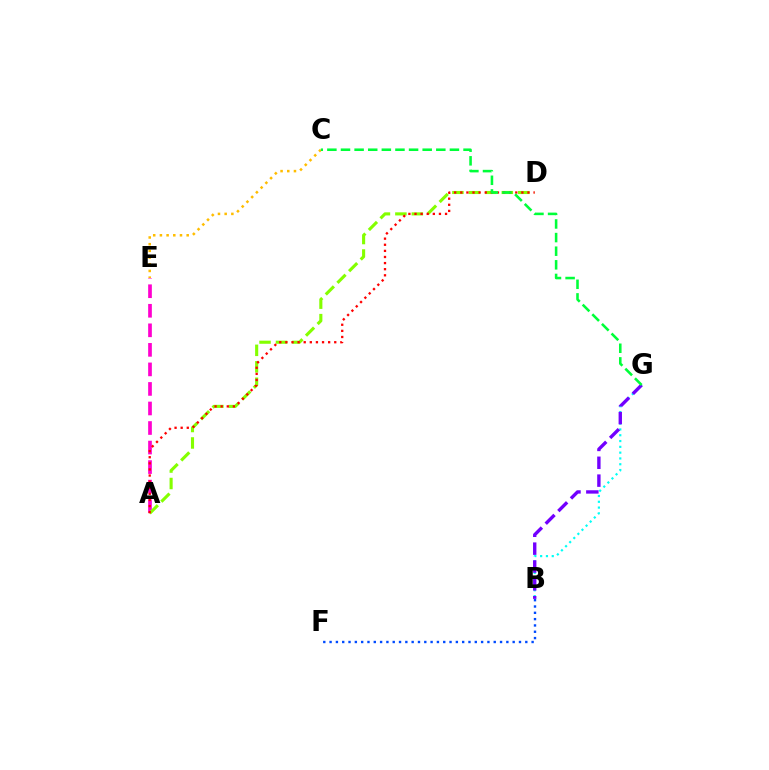{('A', 'E'): [{'color': '#ff00cf', 'line_style': 'dashed', 'thickness': 2.65}], ('C', 'E'): [{'color': '#ffbd00', 'line_style': 'dotted', 'thickness': 1.82}], ('B', 'F'): [{'color': '#004bff', 'line_style': 'dotted', 'thickness': 1.72}], ('B', 'G'): [{'color': '#00fff6', 'line_style': 'dotted', 'thickness': 1.58}, {'color': '#7200ff', 'line_style': 'dashed', 'thickness': 2.43}], ('A', 'D'): [{'color': '#84ff00', 'line_style': 'dashed', 'thickness': 2.24}, {'color': '#ff0000', 'line_style': 'dotted', 'thickness': 1.66}], ('C', 'G'): [{'color': '#00ff39', 'line_style': 'dashed', 'thickness': 1.85}]}